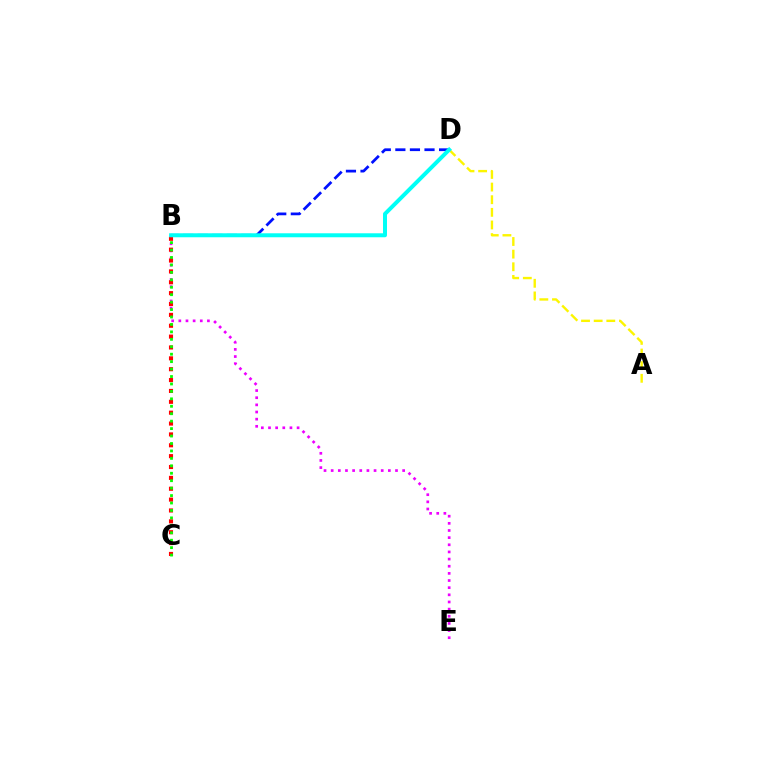{('B', 'D'): [{'color': '#0010ff', 'line_style': 'dashed', 'thickness': 1.98}, {'color': '#00fff6', 'line_style': 'solid', 'thickness': 2.87}], ('B', 'E'): [{'color': '#ee00ff', 'line_style': 'dotted', 'thickness': 1.94}], ('A', 'D'): [{'color': '#fcf500', 'line_style': 'dashed', 'thickness': 1.72}], ('B', 'C'): [{'color': '#ff0000', 'line_style': 'dotted', 'thickness': 2.95}, {'color': '#08ff00', 'line_style': 'dotted', 'thickness': 2.02}]}